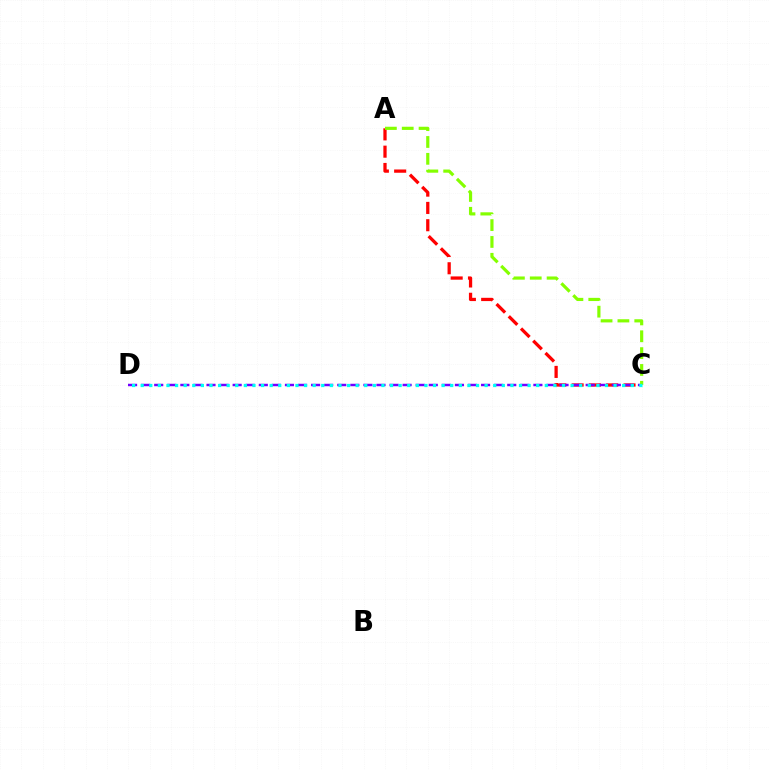{('A', 'C'): [{'color': '#ff0000', 'line_style': 'dashed', 'thickness': 2.35}, {'color': '#84ff00', 'line_style': 'dashed', 'thickness': 2.29}], ('C', 'D'): [{'color': '#7200ff', 'line_style': 'dashed', 'thickness': 1.78}, {'color': '#00fff6', 'line_style': 'dotted', 'thickness': 2.34}]}